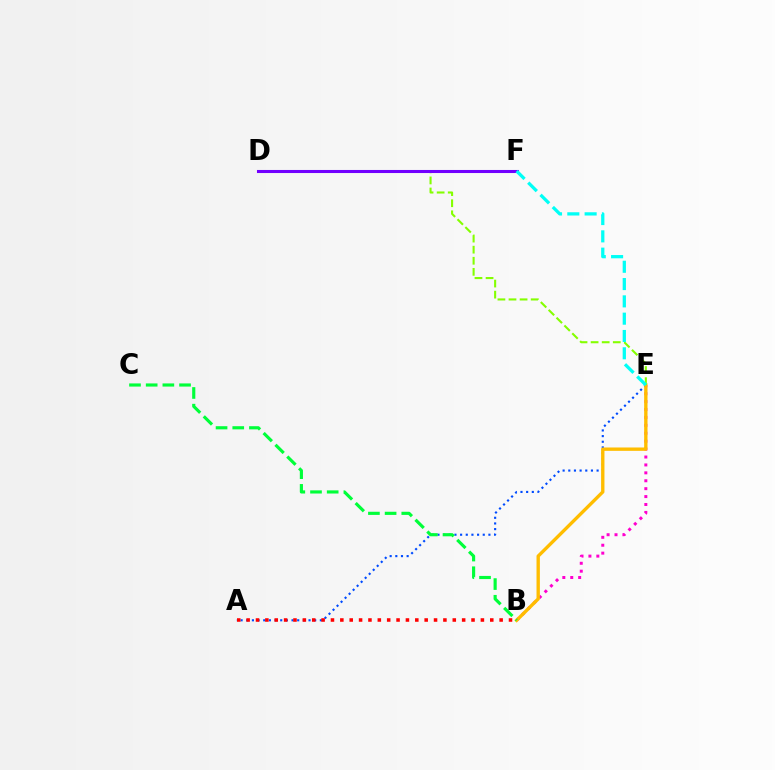{('B', 'E'): [{'color': '#ff00cf', 'line_style': 'dotted', 'thickness': 2.15}, {'color': '#ffbd00', 'line_style': 'solid', 'thickness': 2.42}], ('A', 'E'): [{'color': '#004bff', 'line_style': 'dotted', 'thickness': 1.54}], ('D', 'E'): [{'color': '#84ff00', 'line_style': 'dashed', 'thickness': 1.51}], ('D', 'F'): [{'color': '#7200ff', 'line_style': 'solid', 'thickness': 2.2}], ('B', 'C'): [{'color': '#00ff39', 'line_style': 'dashed', 'thickness': 2.27}], ('E', 'F'): [{'color': '#00fff6', 'line_style': 'dashed', 'thickness': 2.35}], ('A', 'B'): [{'color': '#ff0000', 'line_style': 'dotted', 'thickness': 2.55}]}